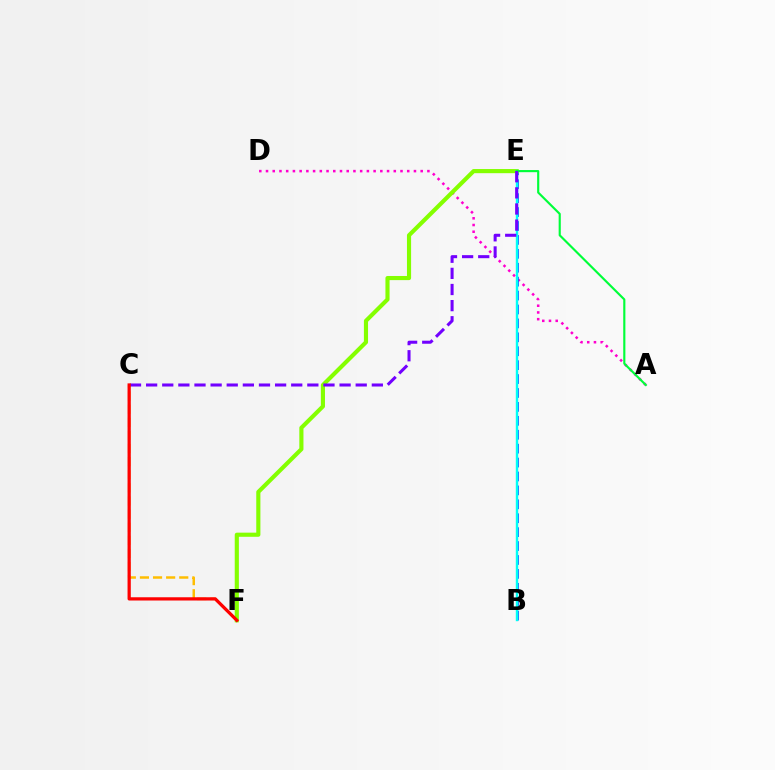{('A', 'D'): [{'color': '#ff00cf', 'line_style': 'dotted', 'thickness': 1.83}], ('B', 'E'): [{'color': '#004bff', 'line_style': 'dashed', 'thickness': 1.89}, {'color': '#00fff6', 'line_style': 'solid', 'thickness': 1.73}], ('C', 'F'): [{'color': '#ffbd00', 'line_style': 'dashed', 'thickness': 1.78}, {'color': '#ff0000', 'line_style': 'solid', 'thickness': 2.34}], ('E', 'F'): [{'color': '#84ff00', 'line_style': 'solid', 'thickness': 2.98}], ('A', 'E'): [{'color': '#00ff39', 'line_style': 'solid', 'thickness': 1.54}], ('C', 'E'): [{'color': '#7200ff', 'line_style': 'dashed', 'thickness': 2.19}]}